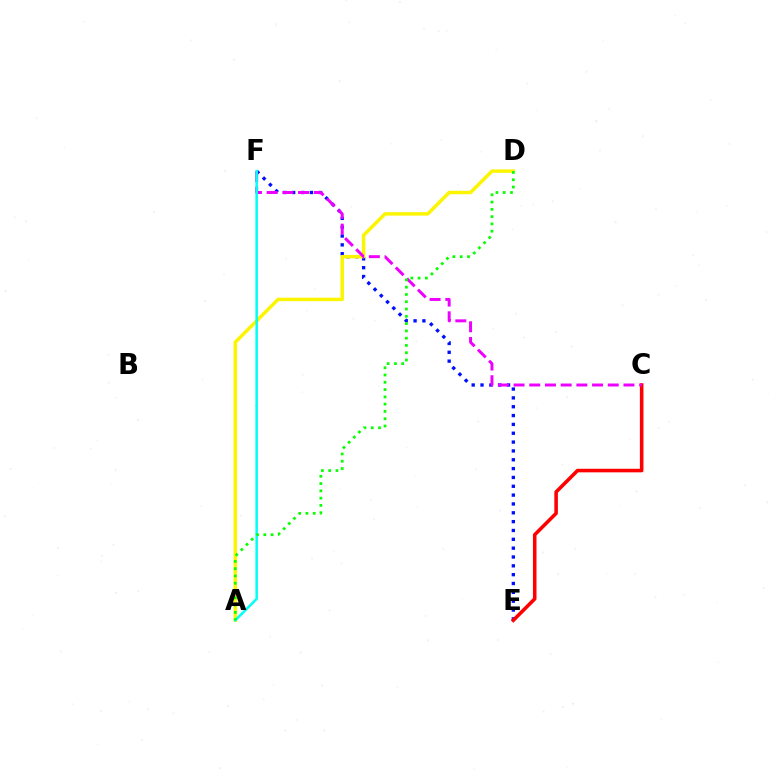{('E', 'F'): [{'color': '#0010ff', 'line_style': 'dotted', 'thickness': 2.4}], ('C', 'E'): [{'color': '#ff0000', 'line_style': 'solid', 'thickness': 2.56}], ('A', 'D'): [{'color': '#fcf500', 'line_style': 'solid', 'thickness': 2.49}, {'color': '#08ff00', 'line_style': 'dotted', 'thickness': 1.98}], ('C', 'F'): [{'color': '#ee00ff', 'line_style': 'dashed', 'thickness': 2.13}], ('A', 'F'): [{'color': '#00fff6', 'line_style': 'solid', 'thickness': 1.8}]}